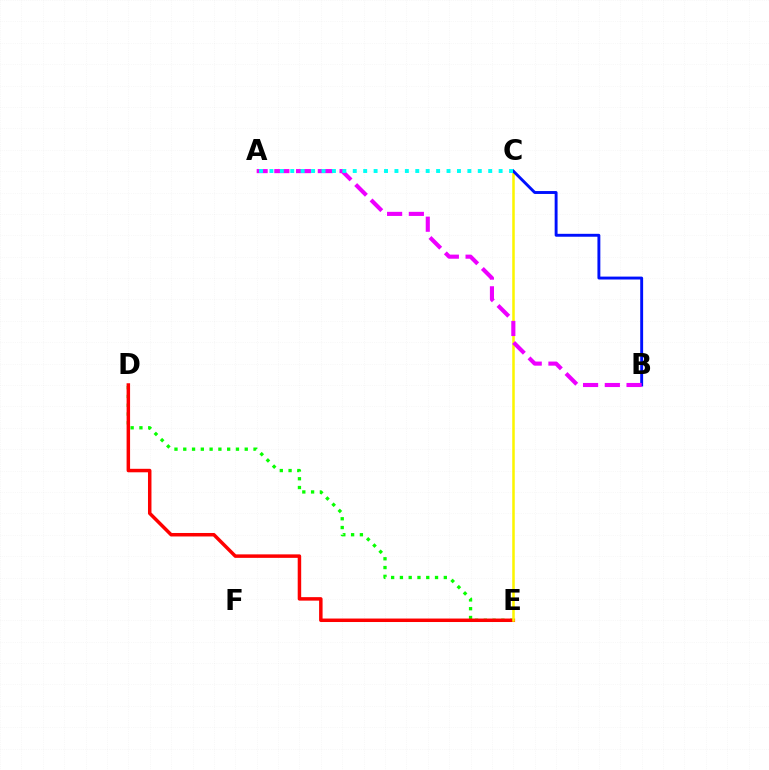{('D', 'E'): [{'color': '#08ff00', 'line_style': 'dotted', 'thickness': 2.39}, {'color': '#ff0000', 'line_style': 'solid', 'thickness': 2.51}], ('C', 'E'): [{'color': '#fcf500', 'line_style': 'solid', 'thickness': 1.83}], ('B', 'C'): [{'color': '#0010ff', 'line_style': 'solid', 'thickness': 2.09}], ('A', 'B'): [{'color': '#ee00ff', 'line_style': 'dashed', 'thickness': 2.95}], ('A', 'C'): [{'color': '#00fff6', 'line_style': 'dotted', 'thickness': 2.83}]}